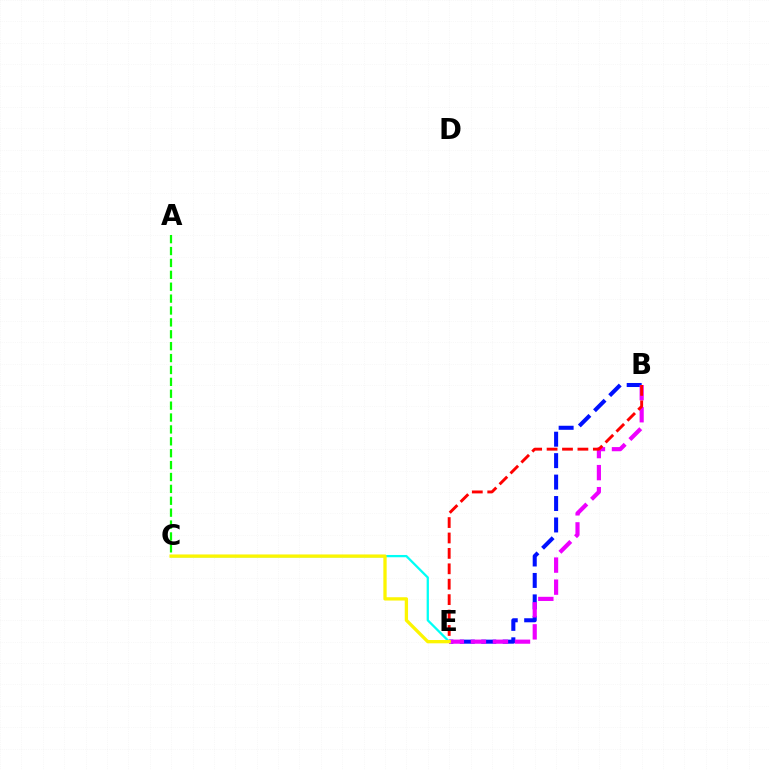{('C', 'E'): [{'color': '#00fff6', 'line_style': 'solid', 'thickness': 1.64}, {'color': '#fcf500', 'line_style': 'solid', 'thickness': 2.37}], ('B', 'E'): [{'color': '#0010ff', 'line_style': 'dashed', 'thickness': 2.91}, {'color': '#ee00ff', 'line_style': 'dashed', 'thickness': 2.99}, {'color': '#ff0000', 'line_style': 'dashed', 'thickness': 2.09}], ('A', 'C'): [{'color': '#08ff00', 'line_style': 'dashed', 'thickness': 1.62}]}